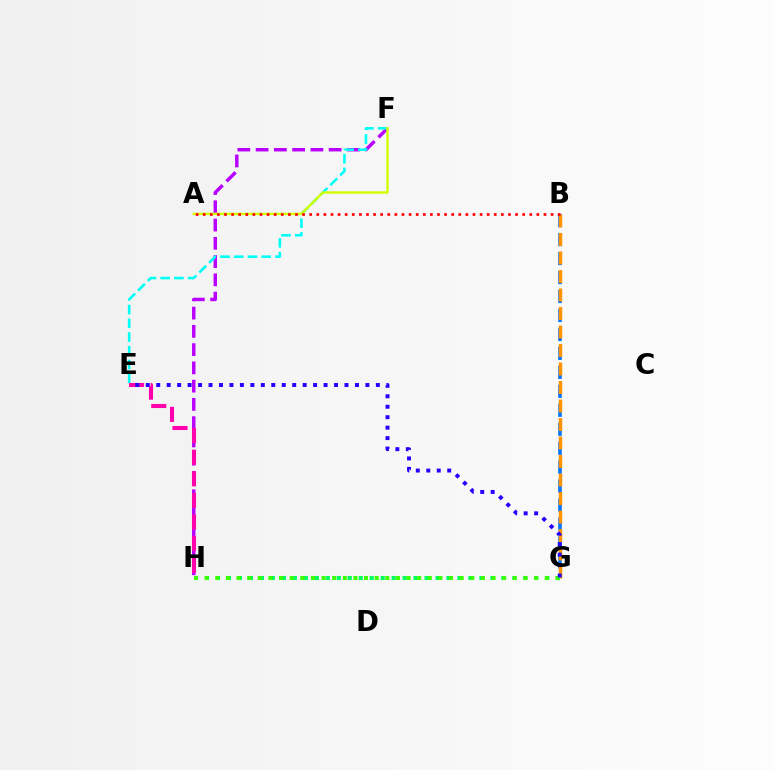{('B', 'G'): [{'color': '#0074ff', 'line_style': 'dashed', 'thickness': 2.58}, {'color': '#ff9400', 'line_style': 'dashed', 'thickness': 2.51}], ('F', 'H'): [{'color': '#b900ff', 'line_style': 'dashed', 'thickness': 2.48}], ('G', 'H'): [{'color': '#00ff5c', 'line_style': 'dotted', 'thickness': 2.98}, {'color': '#3dff00', 'line_style': 'dotted', 'thickness': 2.89}], ('E', 'F'): [{'color': '#00fff6', 'line_style': 'dashed', 'thickness': 1.87}], ('E', 'H'): [{'color': '#ff00ac', 'line_style': 'dashed', 'thickness': 2.94}], ('A', 'F'): [{'color': '#d1ff00', 'line_style': 'solid', 'thickness': 1.74}], ('E', 'G'): [{'color': '#2500ff', 'line_style': 'dotted', 'thickness': 2.84}], ('A', 'B'): [{'color': '#ff0000', 'line_style': 'dotted', 'thickness': 1.93}]}